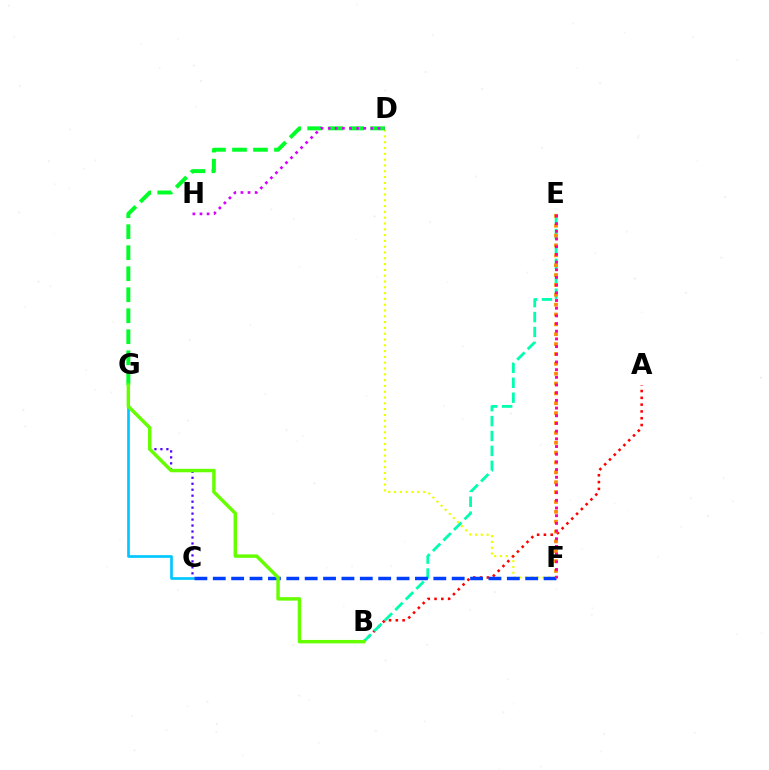{('C', 'G'): [{'color': '#4f00ff', 'line_style': 'dotted', 'thickness': 1.62}, {'color': '#00c7ff', 'line_style': 'solid', 'thickness': 1.93}], ('D', 'F'): [{'color': '#eeff00', 'line_style': 'dotted', 'thickness': 1.58}], ('A', 'B'): [{'color': '#ff0000', 'line_style': 'dotted', 'thickness': 1.85}], ('B', 'E'): [{'color': '#00ffaf', 'line_style': 'dashed', 'thickness': 2.03}], ('E', 'F'): [{'color': '#ff8800', 'line_style': 'dotted', 'thickness': 2.68}, {'color': '#ff00a0', 'line_style': 'dotted', 'thickness': 2.09}], ('D', 'G'): [{'color': '#00ff27', 'line_style': 'dashed', 'thickness': 2.85}], ('C', 'F'): [{'color': '#003fff', 'line_style': 'dashed', 'thickness': 2.5}], ('B', 'G'): [{'color': '#66ff00', 'line_style': 'solid', 'thickness': 2.48}], ('D', 'H'): [{'color': '#d600ff', 'line_style': 'dotted', 'thickness': 1.93}]}